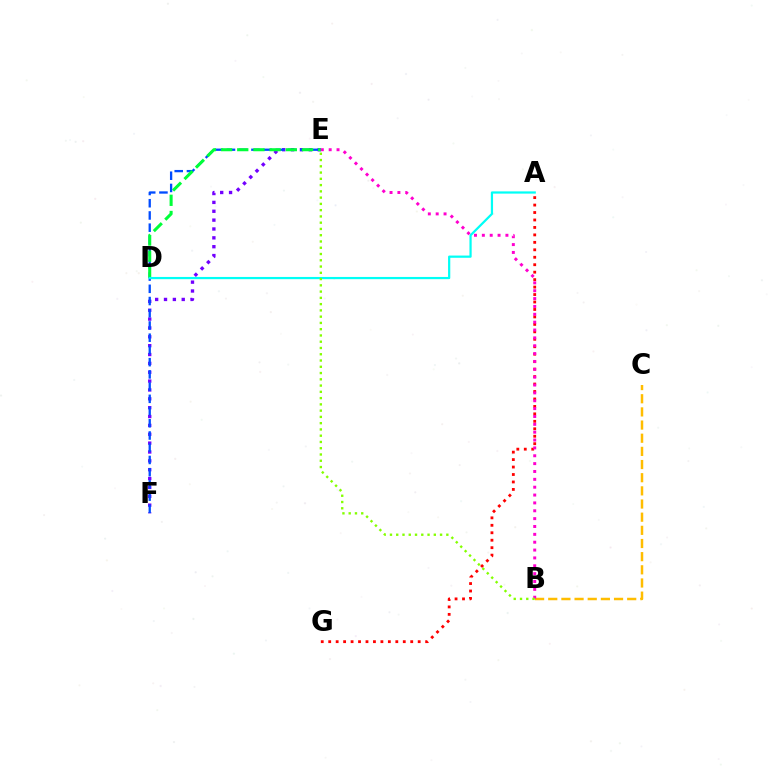{('B', 'C'): [{'color': '#ffbd00', 'line_style': 'dashed', 'thickness': 1.79}], ('A', 'G'): [{'color': '#ff0000', 'line_style': 'dotted', 'thickness': 2.03}], ('E', 'F'): [{'color': '#7200ff', 'line_style': 'dotted', 'thickness': 2.41}, {'color': '#004bff', 'line_style': 'dashed', 'thickness': 1.66}], ('D', 'E'): [{'color': '#00ff39', 'line_style': 'dashed', 'thickness': 2.2}], ('A', 'D'): [{'color': '#00fff6', 'line_style': 'solid', 'thickness': 1.6}], ('B', 'E'): [{'color': '#ff00cf', 'line_style': 'dotted', 'thickness': 2.14}, {'color': '#84ff00', 'line_style': 'dotted', 'thickness': 1.7}]}